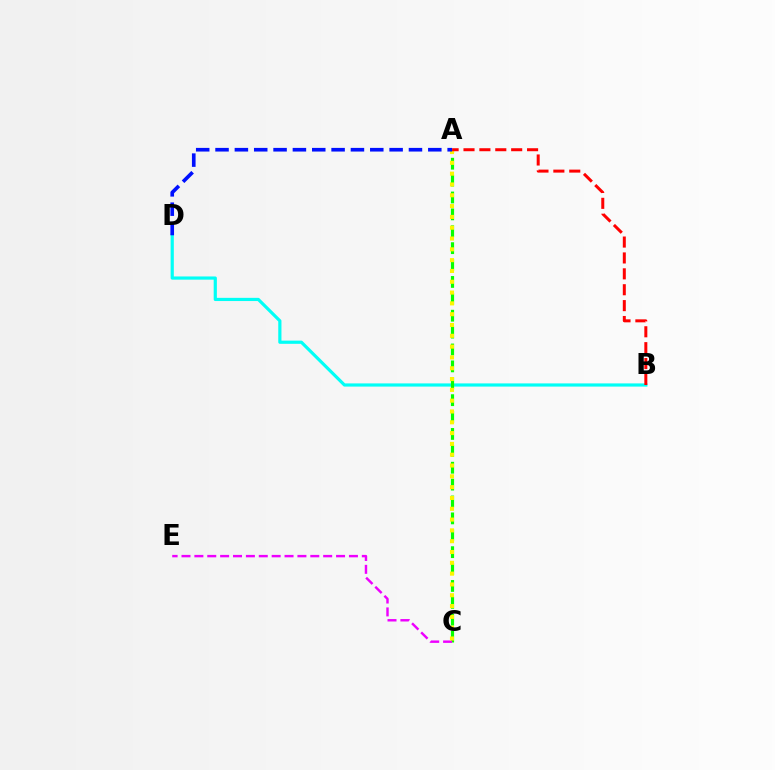{('B', 'D'): [{'color': '#00fff6', 'line_style': 'solid', 'thickness': 2.3}], ('A', 'C'): [{'color': '#08ff00', 'line_style': 'dashed', 'thickness': 2.29}, {'color': '#fcf500', 'line_style': 'dotted', 'thickness': 2.94}], ('C', 'E'): [{'color': '#ee00ff', 'line_style': 'dashed', 'thickness': 1.75}], ('A', 'B'): [{'color': '#ff0000', 'line_style': 'dashed', 'thickness': 2.16}], ('A', 'D'): [{'color': '#0010ff', 'line_style': 'dashed', 'thickness': 2.63}]}